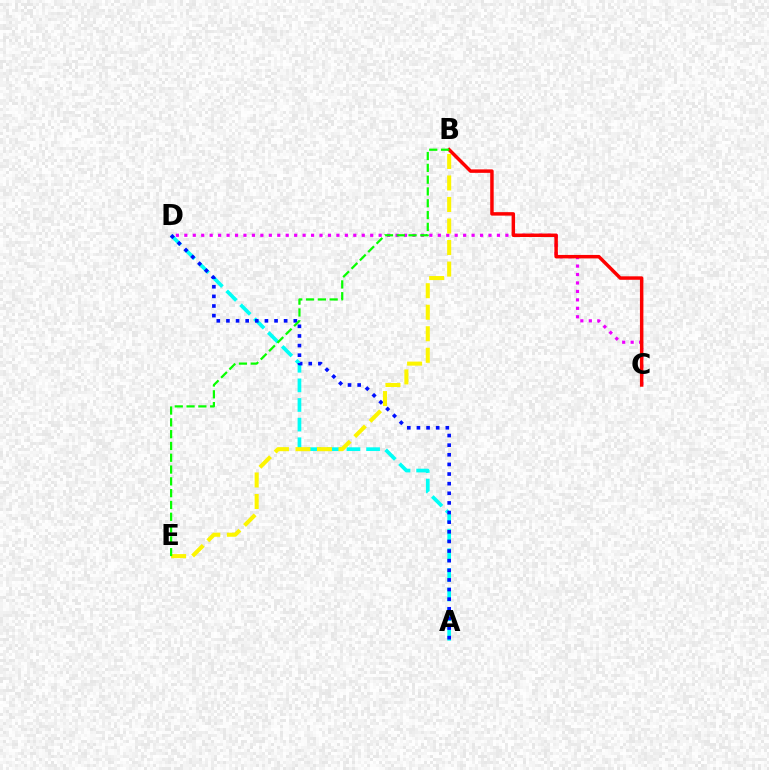{('A', 'D'): [{'color': '#00fff6', 'line_style': 'dashed', 'thickness': 2.67}, {'color': '#0010ff', 'line_style': 'dotted', 'thickness': 2.61}], ('C', 'D'): [{'color': '#ee00ff', 'line_style': 'dotted', 'thickness': 2.3}], ('B', 'E'): [{'color': '#fcf500', 'line_style': 'dashed', 'thickness': 2.92}, {'color': '#08ff00', 'line_style': 'dashed', 'thickness': 1.6}], ('B', 'C'): [{'color': '#ff0000', 'line_style': 'solid', 'thickness': 2.49}]}